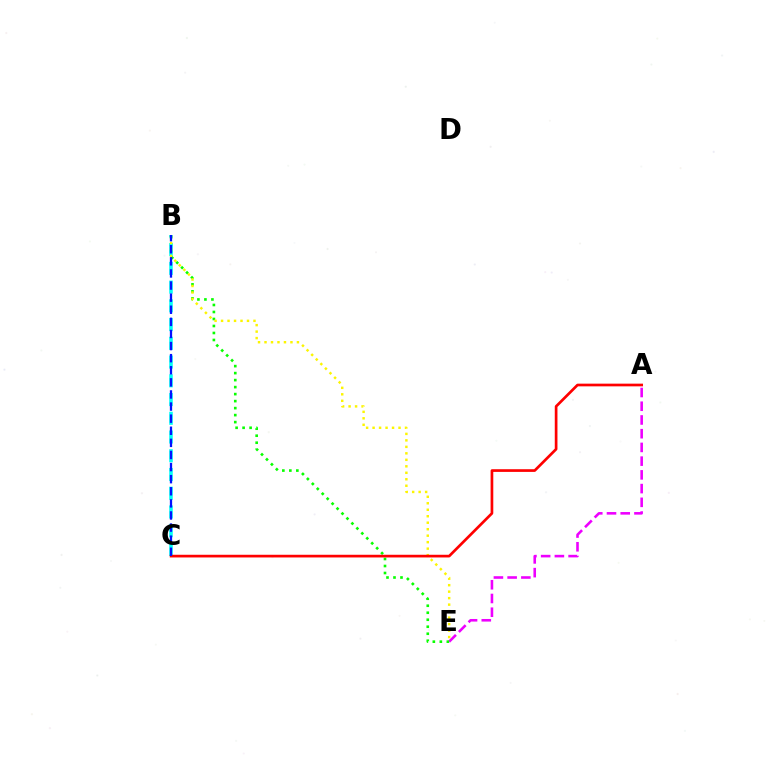{('A', 'E'): [{'color': '#ee00ff', 'line_style': 'dashed', 'thickness': 1.86}], ('B', 'E'): [{'color': '#08ff00', 'line_style': 'dotted', 'thickness': 1.9}, {'color': '#fcf500', 'line_style': 'dotted', 'thickness': 1.76}], ('B', 'C'): [{'color': '#00fff6', 'line_style': 'dashed', 'thickness': 2.55}, {'color': '#0010ff', 'line_style': 'dashed', 'thickness': 1.64}], ('A', 'C'): [{'color': '#ff0000', 'line_style': 'solid', 'thickness': 1.94}]}